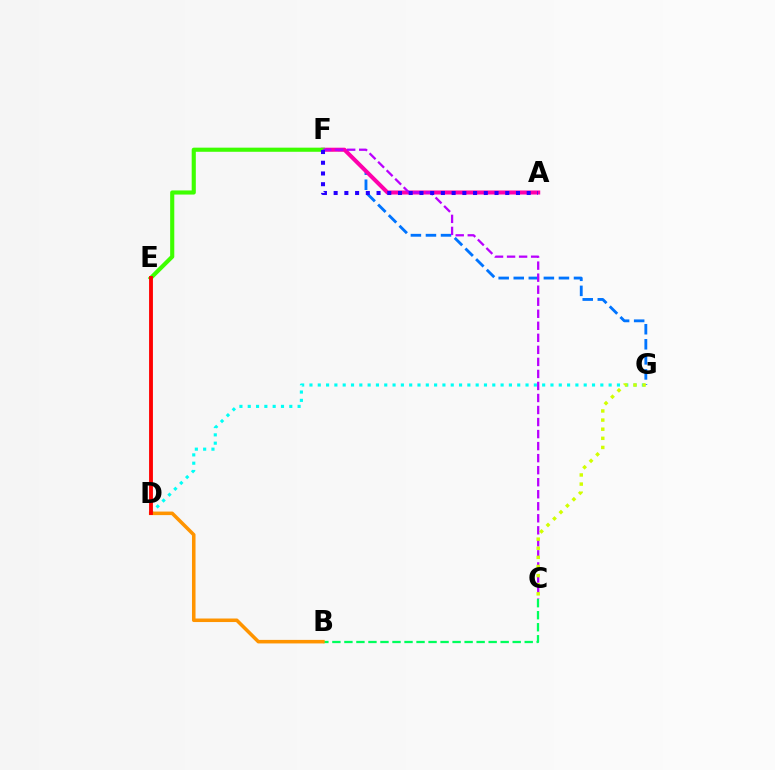{('F', 'G'): [{'color': '#0074ff', 'line_style': 'dashed', 'thickness': 2.05}], ('D', 'G'): [{'color': '#00fff6', 'line_style': 'dotted', 'thickness': 2.26}], ('A', 'F'): [{'color': '#ff00ac', 'line_style': 'solid', 'thickness': 2.91}, {'color': '#2500ff', 'line_style': 'dotted', 'thickness': 2.91}], ('B', 'C'): [{'color': '#00ff5c', 'line_style': 'dashed', 'thickness': 1.63}], ('E', 'F'): [{'color': '#3dff00', 'line_style': 'solid', 'thickness': 2.97}], ('C', 'F'): [{'color': '#b900ff', 'line_style': 'dashed', 'thickness': 1.63}], ('B', 'D'): [{'color': '#ff9400', 'line_style': 'solid', 'thickness': 2.55}], ('C', 'G'): [{'color': '#d1ff00', 'line_style': 'dotted', 'thickness': 2.48}], ('D', 'E'): [{'color': '#ff0000', 'line_style': 'solid', 'thickness': 2.77}]}